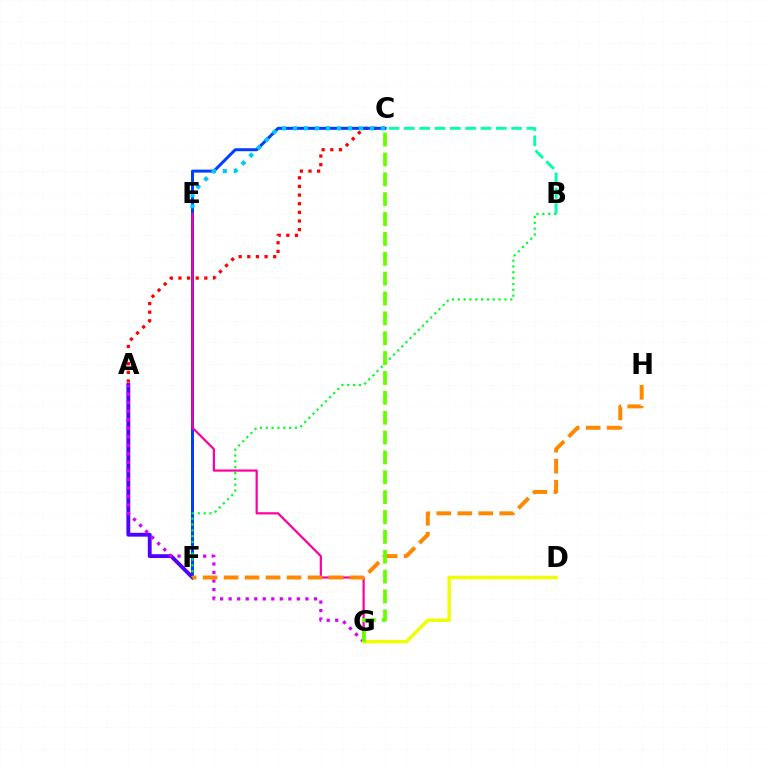{('A', 'C'): [{'color': '#ff0000', 'line_style': 'dotted', 'thickness': 2.35}], ('C', 'F'): [{'color': '#003fff', 'line_style': 'solid', 'thickness': 2.16}], ('C', 'E'): [{'color': '#00c7ff', 'line_style': 'dotted', 'thickness': 2.99}], ('A', 'F'): [{'color': '#4f00ff', 'line_style': 'solid', 'thickness': 2.78}], ('E', 'G'): [{'color': '#ff00a0', 'line_style': 'solid', 'thickness': 1.6}], ('B', 'F'): [{'color': '#00ff27', 'line_style': 'dotted', 'thickness': 1.59}], ('A', 'G'): [{'color': '#d600ff', 'line_style': 'dotted', 'thickness': 2.32}], ('D', 'G'): [{'color': '#eeff00', 'line_style': 'solid', 'thickness': 2.47}], ('F', 'H'): [{'color': '#ff8800', 'line_style': 'dashed', 'thickness': 2.85}], ('C', 'G'): [{'color': '#66ff00', 'line_style': 'dashed', 'thickness': 2.7}], ('B', 'C'): [{'color': '#00ffaf', 'line_style': 'dashed', 'thickness': 2.08}]}